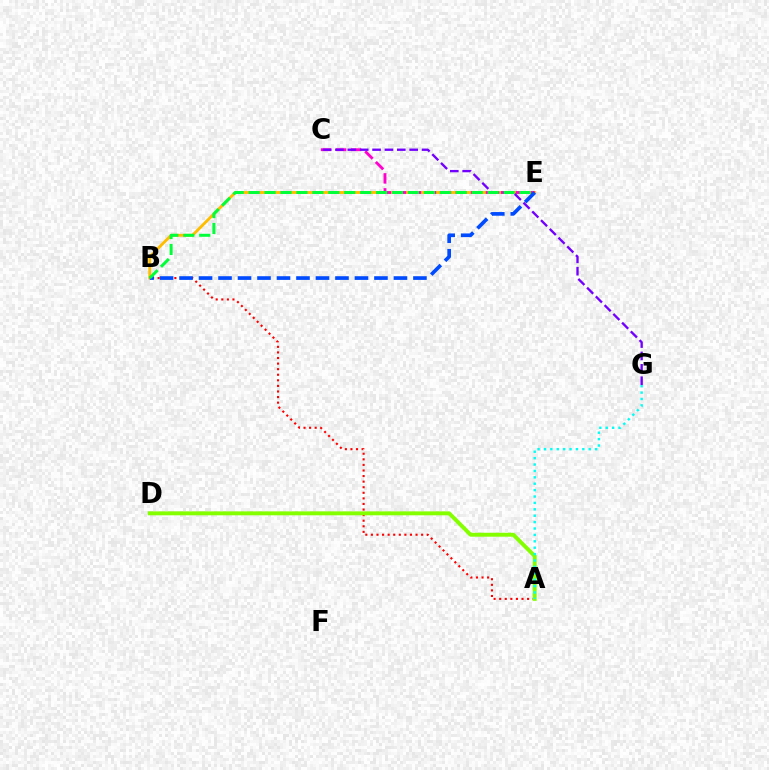{('B', 'E'): [{'color': '#ffbd00', 'line_style': 'solid', 'thickness': 2.05}, {'color': '#004bff', 'line_style': 'dashed', 'thickness': 2.65}, {'color': '#00ff39', 'line_style': 'dashed', 'thickness': 2.16}], ('C', 'E'): [{'color': '#ff00cf', 'line_style': 'dashed', 'thickness': 2.04}], ('A', 'B'): [{'color': '#ff0000', 'line_style': 'dotted', 'thickness': 1.52}], ('A', 'D'): [{'color': '#84ff00', 'line_style': 'solid', 'thickness': 2.83}], ('C', 'G'): [{'color': '#7200ff', 'line_style': 'dashed', 'thickness': 1.68}], ('A', 'G'): [{'color': '#00fff6', 'line_style': 'dotted', 'thickness': 1.74}]}